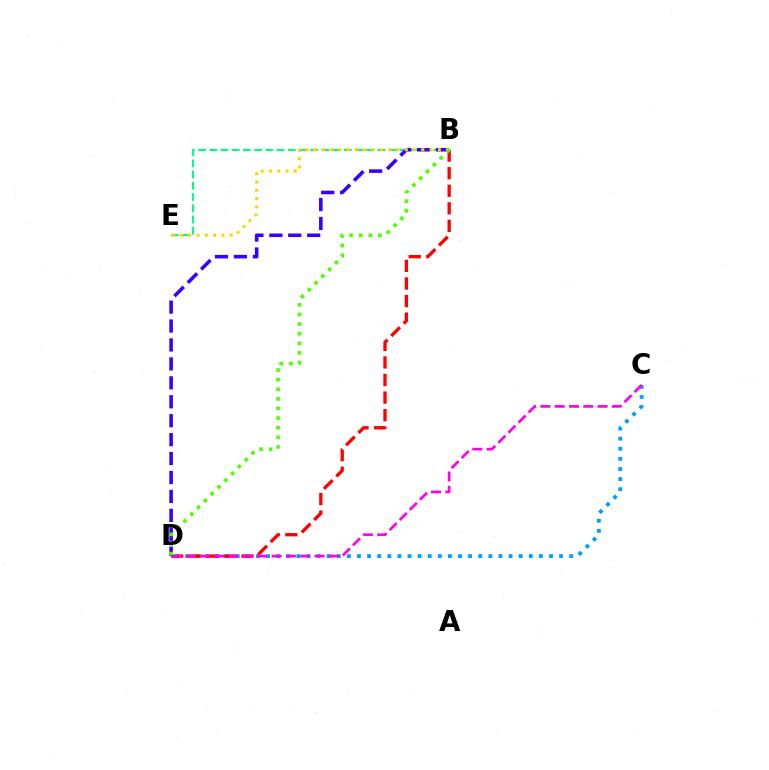{('C', 'D'): [{'color': '#009eff', 'line_style': 'dotted', 'thickness': 2.75}, {'color': '#ff00ed', 'line_style': 'dashed', 'thickness': 1.94}], ('B', 'E'): [{'color': '#00ff86', 'line_style': 'dashed', 'thickness': 1.52}, {'color': '#ffd500', 'line_style': 'dotted', 'thickness': 2.25}], ('B', 'D'): [{'color': '#ff0000', 'line_style': 'dashed', 'thickness': 2.39}, {'color': '#3700ff', 'line_style': 'dashed', 'thickness': 2.57}, {'color': '#4fff00', 'line_style': 'dotted', 'thickness': 2.61}]}